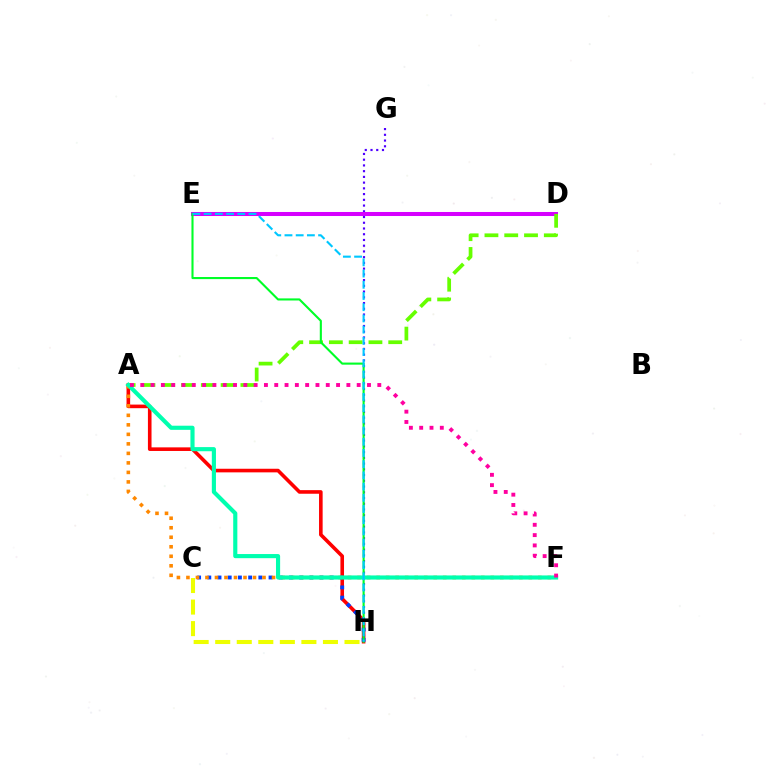{('A', 'H'): [{'color': '#ff0000', 'line_style': 'solid', 'thickness': 2.6}], ('G', 'H'): [{'color': '#4f00ff', 'line_style': 'dotted', 'thickness': 1.56}], ('C', 'H'): [{'color': '#003fff', 'line_style': 'dotted', 'thickness': 2.77}, {'color': '#eeff00', 'line_style': 'dashed', 'thickness': 2.93}], ('D', 'E'): [{'color': '#d600ff', 'line_style': 'solid', 'thickness': 2.9}], ('A', 'D'): [{'color': '#66ff00', 'line_style': 'dashed', 'thickness': 2.69}], ('A', 'F'): [{'color': '#ff8800', 'line_style': 'dotted', 'thickness': 2.58}, {'color': '#00ffaf', 'line_style': 'solid', 'thickness': 2.98}, {'color': '#ff00a0', 'line_style': 'dotted', 'thickness': 2.8}], ('E', 'H'): [{'color': '#00ff27', 'line_style': 'solid', 'thickness': 1.52}, {'color': '#00c7ff', 'line_style': 'dashed', 'thickness': 1.52}]}